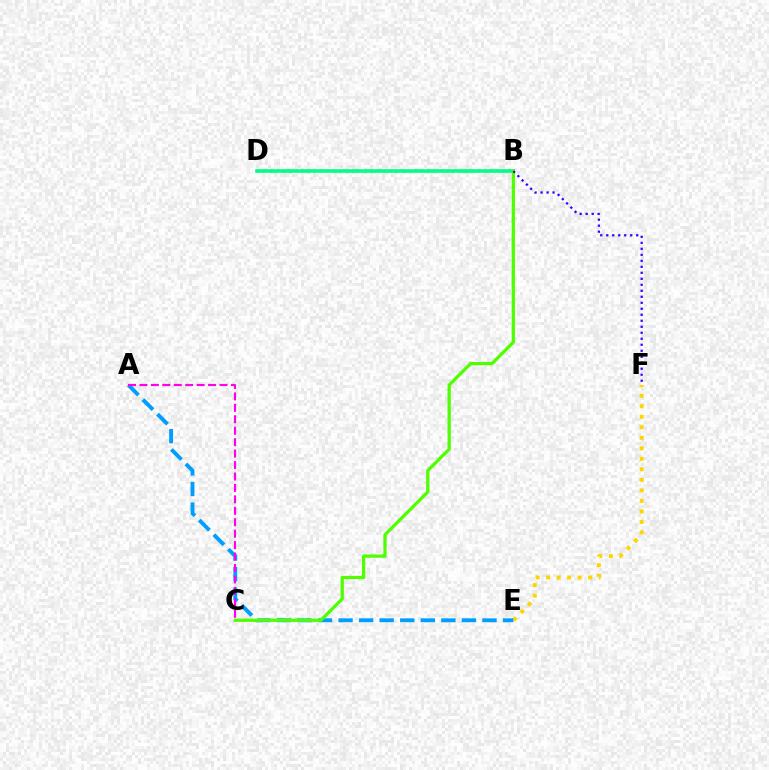{('B', 'D'): [{'color': '#ff0000', 'line_style': 'dotted', 'thickness': 1.71}, {'color': '#00ff86', 'line_style': 'solid', 'thickness': 2.58}], ('E', 'F'): [{'color': '#ffd500', 'line_style': 'dotted', 'thickness': 2.86}], ('A', 'E'): [{'color': '#009eff', 'line_style': 'dashed', 'thickness': 2.79}], ('A', 'C'): [{'color': '#ff00ed', 'line_style': 'dashed', 'thickness': 1.55}], ('B', 'C'): [{'color': '#4fff00', 'line_style': 'solid', 'thickness': 2.35}], ('B', 'F'): [{'color': '#3700ff', 'line_style': 'dotted', 'thickness': 1.63}]}